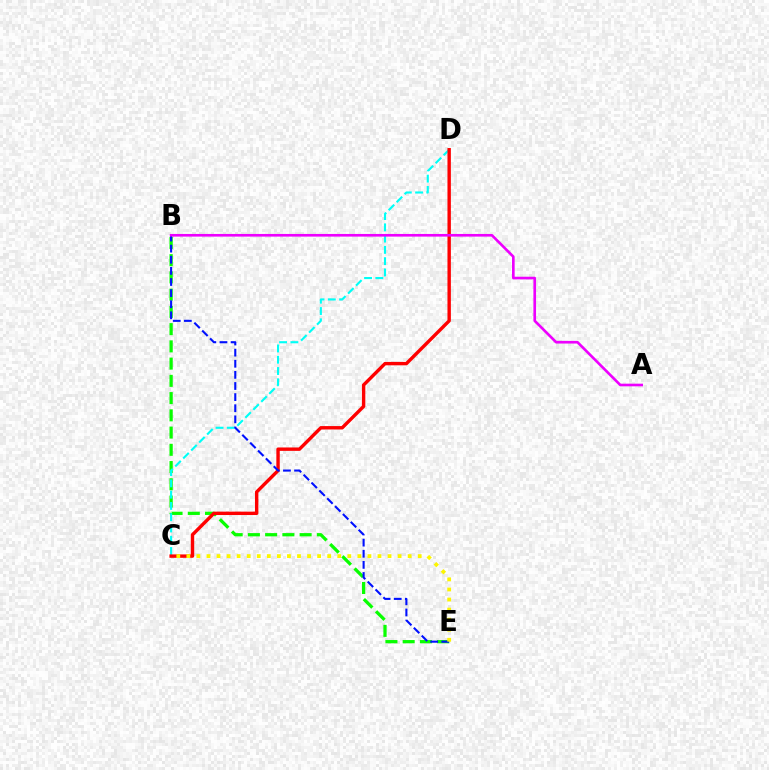{('B', 'E'): [{'color': '#08ff00', 'line_style': 'dashed', 'thickness': 2.34}, {'color': '#0010ff', 'line_style': 'dashed', 'thickness': 1.51}], ('C', 'D'): [{'color': '#00fff6', 'line_style': 'dashed', 'thickness': 1.53}, {'color': '#ff0000', 'line_style': 'solid', 'thickness': 2.45}], ('C', 'E'): [{'color': '#fcf500', 'line_style': 'dotted', 'thickness': 2.73}], ('A', 'B'): [{'color': '#ee00ff', 'line_style': 'solid', 'thickness': 1.91}]}